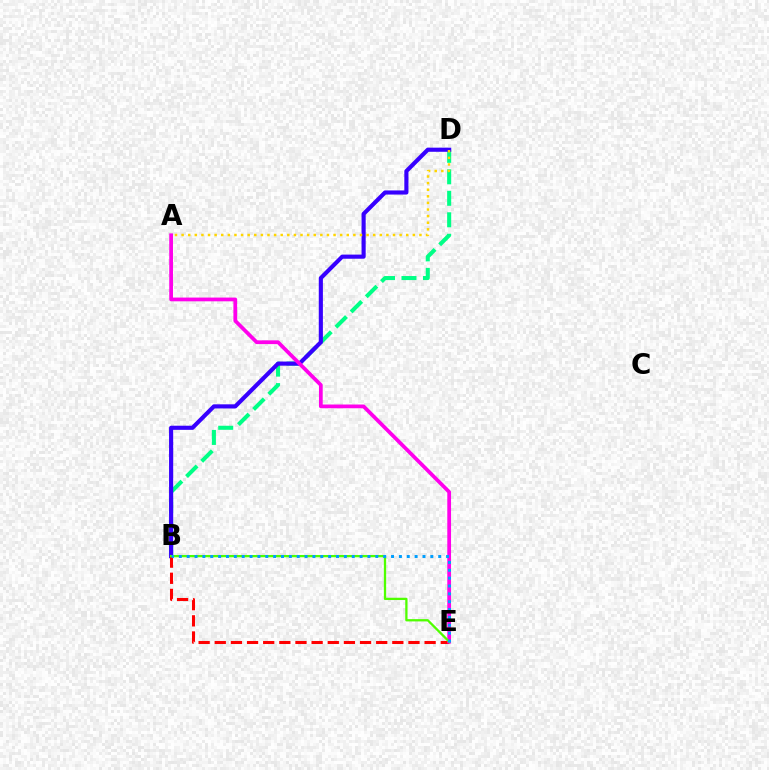{('B', 'D'): [{'color': '#00ff86', 'line_style': 'dashed', 'thickness': 2.92}, {'color': '#3700ff', 'line_style': 'solid', 'thickness': 2.97}], ('A', 'D'): [{'color': '#ffd500', 'line_style': 'dotted', 'thickness': 1.8}], ('B', 'E'): [{'color': '#ff0000', 'line_style': 'dashed', 'thickness': 2.19}, {'color': '#4fff00', 'line_style': 'solid', 'thickness': 1.65}, {'color': '#009eff', 'line_style': 'dotted', 'thickness': 2.14}], ('A', 'E'): [{'color': '#ff00ed', 'line_style': 'solid', 'thickness': 2.7}]}